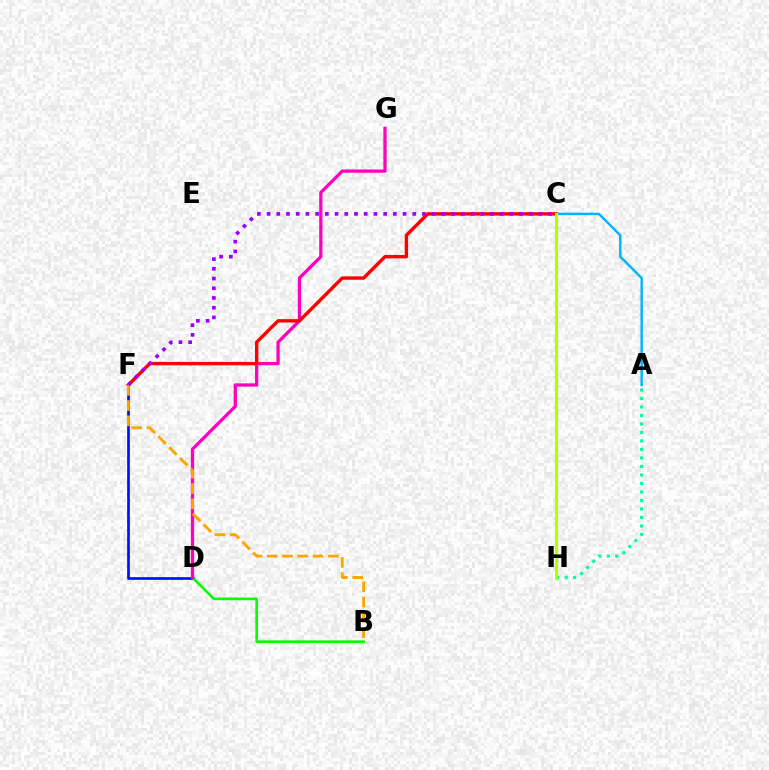{('D', 'F'): [{'color': '#0010ff', 'line_style': 'solid', 'thickness': 1.94}], ('A', 'H'): [{'color': '#00ff9d', 'line_style': 'dotted', 'thickness': 2.31}], ('B', 'D'): [{'color': '#08ff00', 'line_style': 'solid', 'thickness': 1.9}], ('A', 'C'): [{'color': '#00b5ff', 'line_style': 'solid', 'thickness': 1.75}], ('D', 'G'): [{'color': '#ff00bd', 'line_style': 'solid', 'thickness': 2.36}], ('C', 'F'): [{'color': '#ff0000', 'line_style': 'solid', 'thickness': 2.45}, {'color': '#9b00ff', 'line_style': 'dotted', 'thickness': 2.64}], ('C', 'H'): [{'color': '#b3ff00', 'line_style': 'solid', 'thickness': 2.26}], ('B', 'F'): [{'color': '#ffa500', 'line_style': 'dashed', 'thickness': 2.07}]}